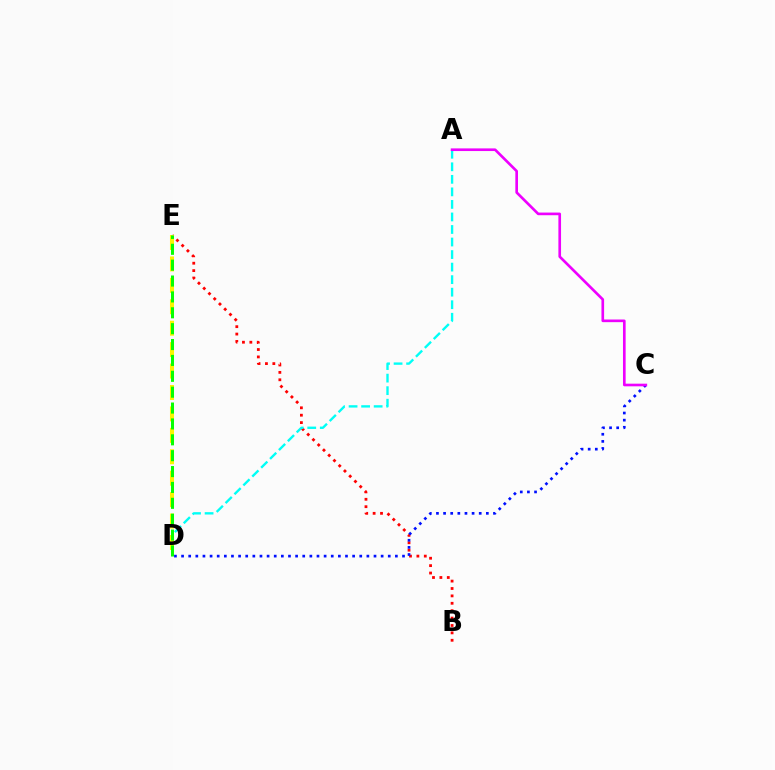{('B', 'E'): [{'color': '#ff0000', 'line_style': 'dotted', 'thickness': 2.01}], ('C', 'D'): [{'color': '#0010ff', 'line_style': 'dotted', 'thickness': 1.94}], ('A', 'D'): [{'color': '#00fff6', 'line_style': 'dashed', 'thickness': 1.7}], ('D', 'E'): [{'color': '#fcf500', 'line_style': 'dashed', 'thickness': 2.91}, {'color': '#08ff00', 'line_style': 'dashed', 'thickness': 2.16}], ('A', 'C'): [{'color': '#ee00ff', 'line_style': 'solid', 'thickness': 1.91}]}